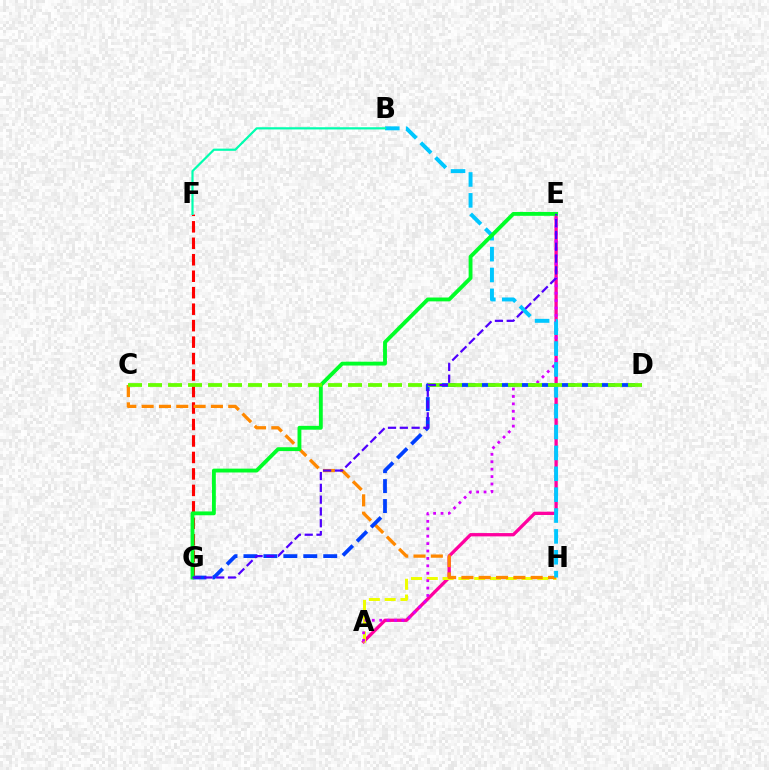{('A', 'E'): [{'color': '#ff00a0', 'line_style': 'solid', 'thickness': 2.37}, {'color': '#d600ff', 'line_style': 'dotted', 'thickness': 2.01}], ('A', 'H'): [{'color': '#eeff00', 'line_style': 'dashed', 'thickness': 2.14}], ('F', 'G'): [{'color': '#ff0000', 'line_style': 'dashed', 'thickness': 2.24}], ('C', 'H'): [{'color': '#ff8800', 'line_style': 'dashed', 'thickness': 2.35}], ('D', 'G'): [{'color': '#003fff', 'line_style': 'dashed', 'thickness': 2.71}], ('B', 'H'): [{'color': '#00c7ff', 'line_style': 'dashed', 'thickness': 2.84}], ('E', 'G'): [{'color': '#00ff27', 'line_style': 'solid', 'thickness': 2.77}, {'color': '#4f00ff', 'line_style': 'dashed', 'thickness': 1.6}], ('C', 'D'): [{'color': '#66ff00', 'line_style': 'dashed', 'thickness': 2.72}], ('B', 'F'): [{'color': '#00ffaf', 'line_style': 'solid', 'thickness': 1.58}]}